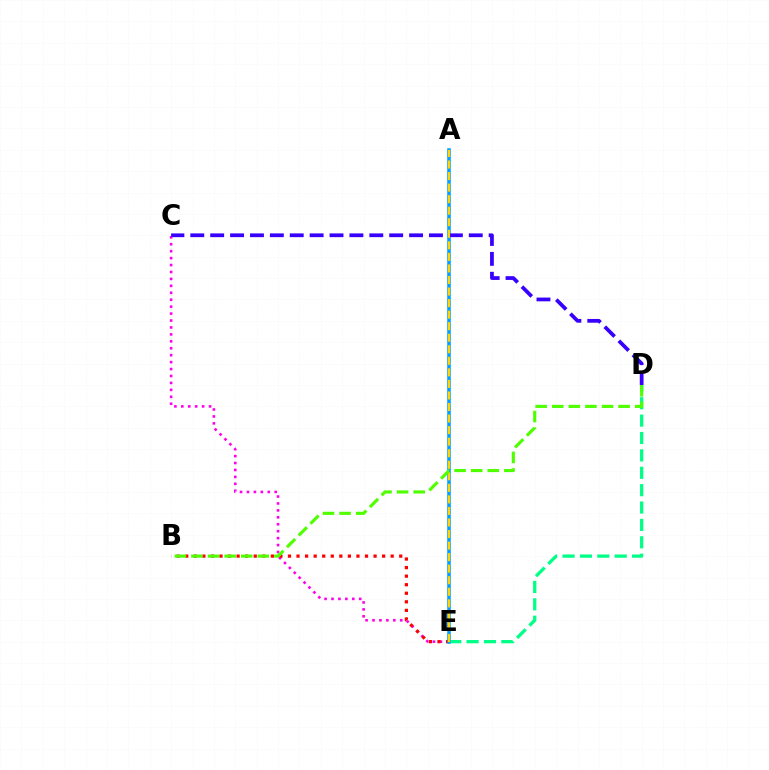{('C', 'E'): [{'color': '#ff00ed', 'line_style': 'dotted', 'thickness': 1.88}], ('D', 'E'): [{'color': '#00ff86', 'line_style': 'dashed', 'thickness': 2.36}], ('B', 'E'): [{'color': '#ff0000', 'line_style': 'dotted', 'thickness': 2.33}], ('A', 'E'): [{'color': '#009eff', 'line_style': 'solid', 'thickness': 2.54}, {'color': '#ffd500', 'line_style': 'dashed', 'thickness': 1.57}], ('C', 'D'): [{'color': '#3700ff', 'line_style': 'dashed', 'thickness': 2.7}], ('B', 'D'): [{'color': '#4fff00', 'line_style': 'dashed', 'thickness': 2.25}]}